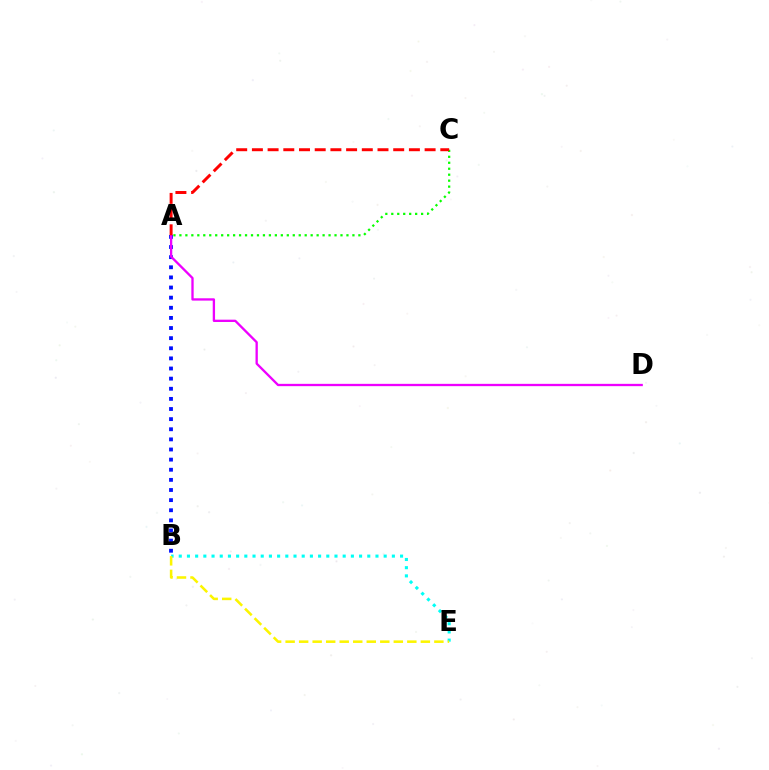{('A', 'B'): [{'color': '#0010ff', 'line_style': 'dotted', 'thickness': 2.75}], ('A', 'C'): [{'color': '#08ff00', 'line_style': 'dotted', 'thickness': 1.62}, {'color': '#ff0000', 'line_style': 'dashed', 'thickness': 2.13}], ('B', 'E'): [{'color': '#00fff6', 'line_style': 'dotted', 'thickness': 2.23}, {'color': '#fcf500', 'line_style': 'dashed', 'thickness': 1.84}], ('A', 'D'): [{'color': '#ee00ff', 'line_style': 'solid', 'thickness': 1.67}]}